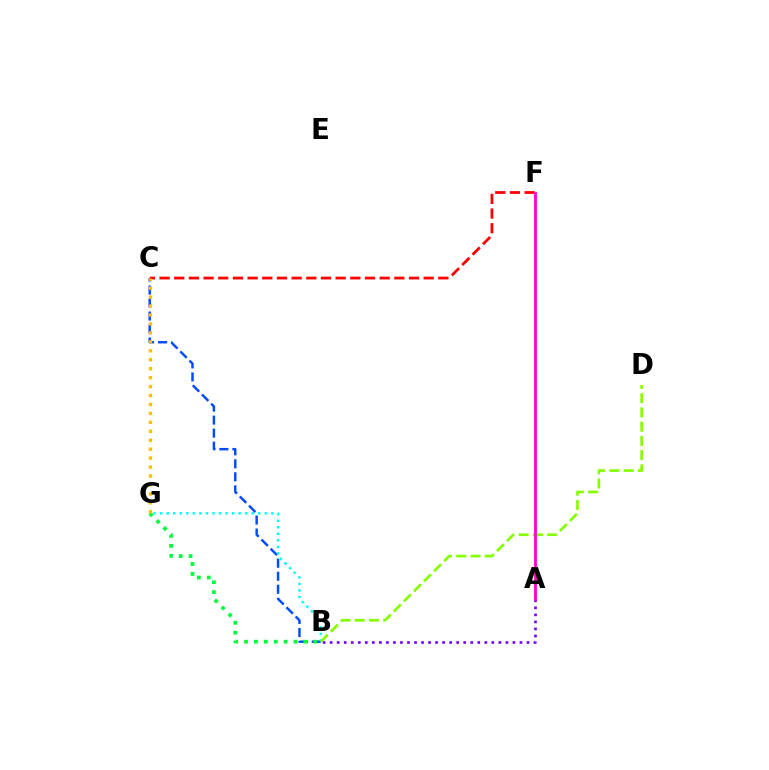{('B', 'C'): [{'color': '#004bff', 'line_style': 'dashed', 'thickness': 1.77}], ('B', 'G'): [{'color': '#00ff39', 'line_style': 'dotted', 'thickness': 2.69}, {'color': '#00fff6', 'line_style': 'dotted', 'thickness': 1.78}], ('A', 'B'): [{'color': '#7200ff', 'line_style': 'dotted', 'thickness': 1.91}], ('B', 'D'): [{'color': '#84ff00', 'line_style': 'dashed', 'thickness': 1.93}], ('C', 'F'): [{'color': '#ff0000', 'line_style': 'dashed', 'thickness': 1.99}], ('C', 'G'): [{'color': '#ffbd00', 'line_style': 'dotted', 'thickness': 2.43}], ('A', 'F'): [{'color': '#ff00cf', 'line_style': 'solid', 'thickness': 2.02}]}